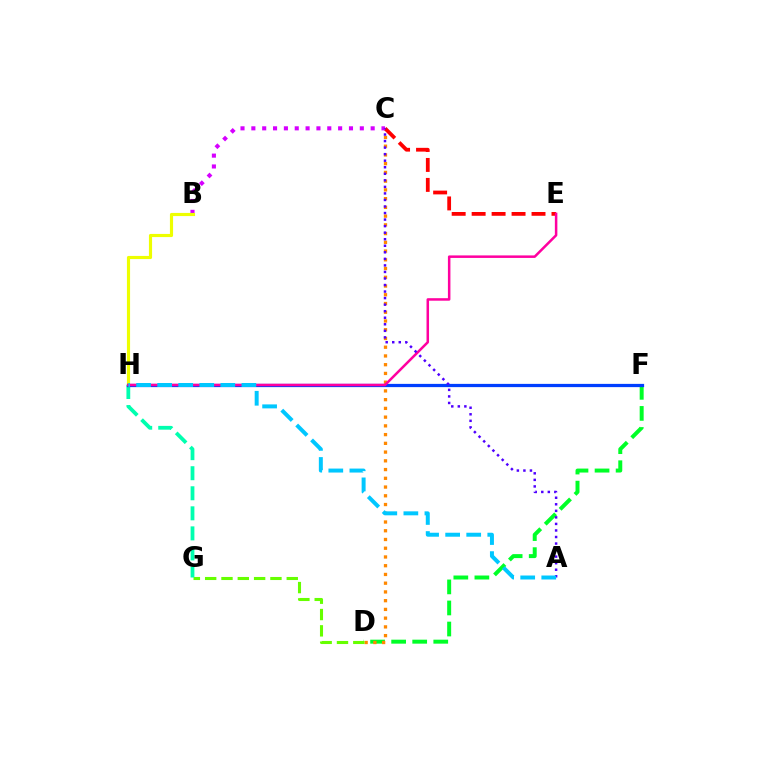{('D', 'F'): [{'color': '#00ff27', 'line_style': 'dashed', 'thickness': 2.86}], ('C', 'D'): [{'color': '#ff8800', 'line_style': 'dotted', 'thickness': 2.37}], ('C', 'E'): [{'color': '#ff0000', 'line_style': 'dashed', 'thickness': 2.71}], ('B', 'C'): [{'color': '#d600ff', 'line_style': 'dotted', 'thickness': 2.95}], ('B', 'H'): [{'color': '#eeff00', 'line_style': 'solid', 'thickness': 2.27}], ('D', 'G'): [{'color': '#66ff00', 'line_style': 'dashed', 'thickness': 2.22}], ('G', 'H'): [{'color': '#00ffaf', 'line_style': 'dashed', 'thickness': 2.72}], ('F', 'H'): [{'color': '#003fff', 'line_style': 'solid', 'thickness': 2.33}], ('E', 'H'): [{'color': '#ff00a0', 'line_style': 'solid', 'thickness': 1.81}], ('A', 'C'): [{'color': '#4f00ff', 'line_style': 'dotted', 'thickness': 1.78}], ('A', 'H'): [{'color': '#00c7ff', 'line_style': 'dashed', 'thickness': 2.86}]}